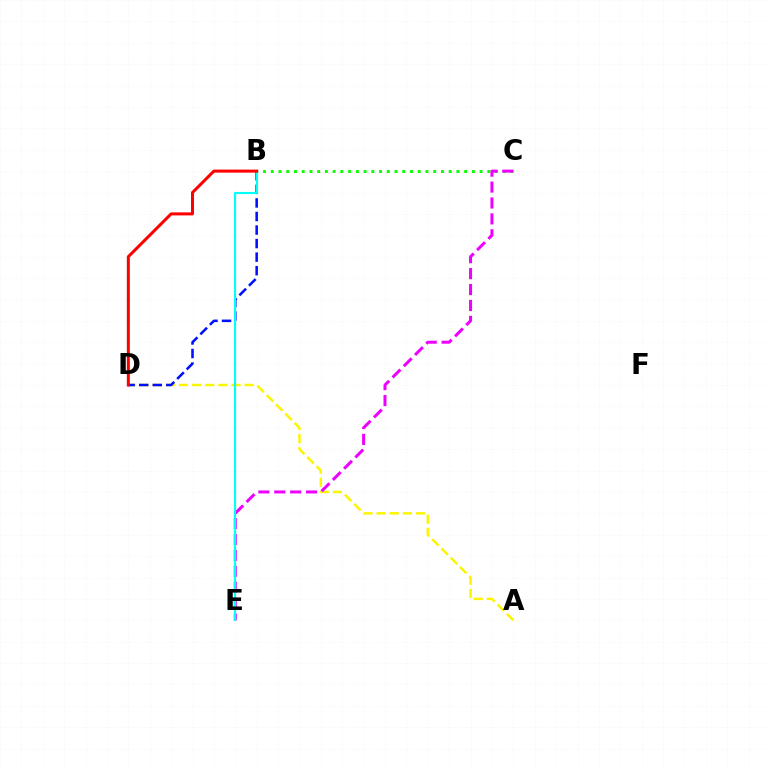{('A', 'D'): [{'color': '#fcf500', 'line_style': 'dashed', 'thickness': 1.78}], ('B', 'C'): [{'color': '#08ff00', 'line_style': 'dotted', 'thickness': 2.1}], ('C', 'E'): [{'color': '#ee00ff', 'line_style': 'dashed', 'thickness': 2.16}], ('B', 'D'): [{'color': '#0010ff', 'line_style': 'dashed', 'thickness': 1.84}, {'color': '#ff0000', 'line_style': 'solid', 'thickness': 2.17}], ('B', 'E'): [{'color': '#00fff6', 'line_style': 'solid', 'thickness': 1.54}]}